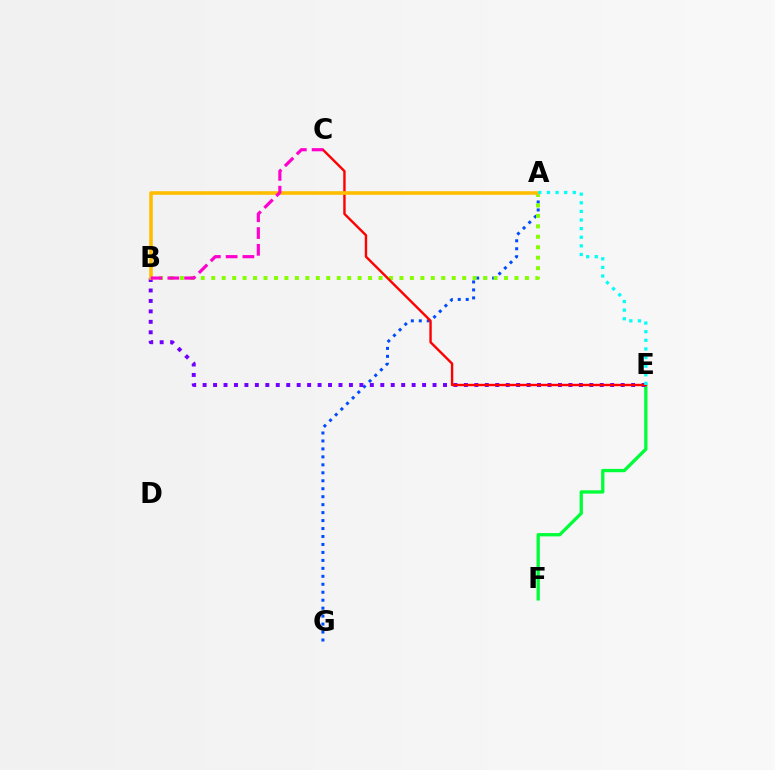{('A', 'G'): [{'color': '#004bff', 'line_style': 'dotted', 'thickness': 2.16}], ('A', 'B'): [{'color': '#84ff00', 'line_style': 'dotted', 'thickness': 2.84}, {'color': '#ffbd00', 'line_style': 'solid', 'thickness': 2.58}], ('E', 'F'): [{'color': '#00ff39', 'line_style': 'solid', 'thickness': 2.39}], ('B', 'E'): [{'color': '#7200ff', 'line_style': 'dotted', 'thickness': 2.84}], ('C', 'E'): [{'color': '#ff0000', 'line_style': 'solid', 'thickness': 1.73}], ('B', 'C'): [{'color': '#ff00cf', 'line_style': 'dashed', 'thickness': 2.28}], ('A', 'E'): [{'color': '#00fff6', 'line_style': 'dotted', 'thickness': 2.34}]}